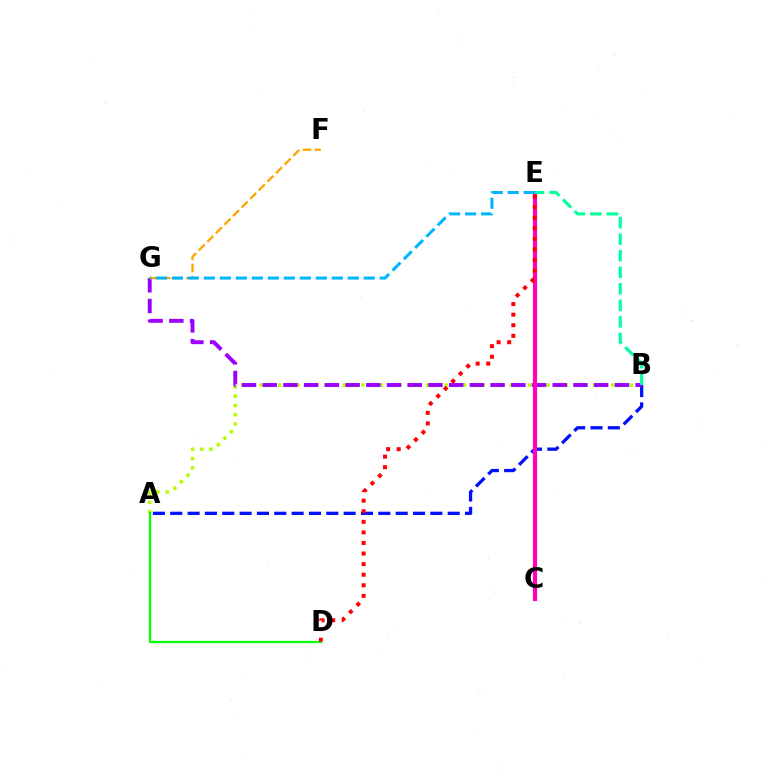{('A', 'B'): [{'color': '#b3ff00', 'line_style': 'dotted', 'thickness': 2.51}, {'color': '#0010ff', 'line_style': 'dashed', 'thickness': 2.36}], ('B', 'G'): [{'color': '#9b00ff', 'line_style': 'dashed', 'thickness': 2.81}], ('A', 'D'): [{'color': '#08ff00', 'line_style': 'solid', 'thickness': 1.62}], ('C', 'E'): [{'color': '#ff00bd', 'line_style': 'solid', 'thickness': 2.98}], ('F', 'G'): [{'color': '#ffa500', 'line_style': 'dashed', 'thickness': 1.65}], ('D', 'E'): [{'color': '#ff0000', 'line_style': 'dotted', 'thickness': 2.87}], ('E', 'G'): [{'color': '#00b5ff', 'line_style': 'dashed', 'thickness': 2.17}], ('B', 'E'): [{'color': '#00ff9d', 'line_style': 'dashed', 'thickness': 2.25}]}